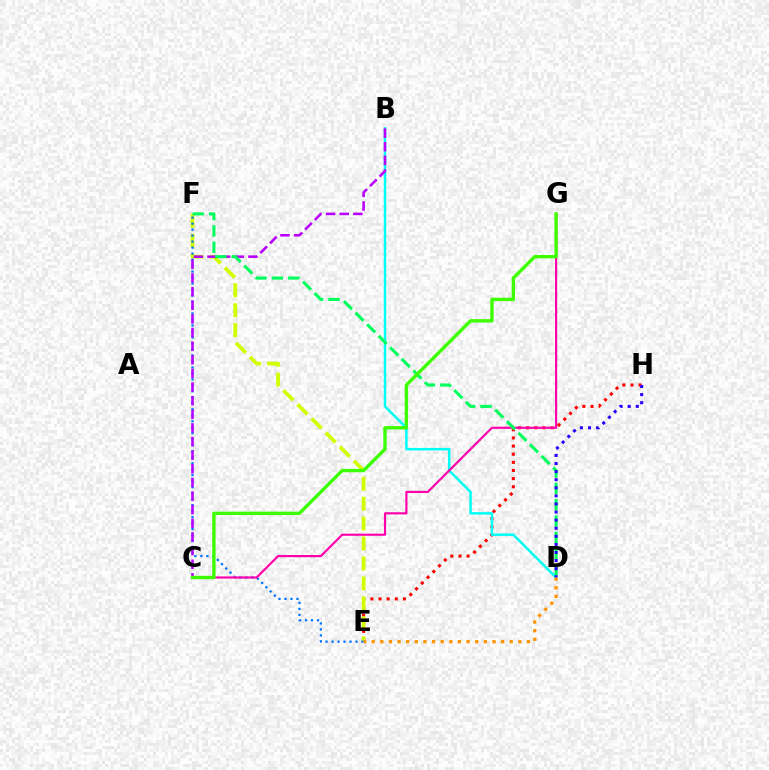{('E', 'H'): [{'color': '#ff0000', 'line_style': 'dotted', 'thickness': 2.21}], ('B', 'D'): [{'color': '#00fff6', 'line_style': 'solid', 'thickness': 1.79}], ('E', 'F'): [{'color': '#d1ff00', 'line_style': 'dashed', 'thickness': 2.71}, {'color': '#0074ff', 'line_style': 'dotted', 'thickness': 1.63}], ('B', 'C'): [{'color': '#b900ff', 'line_style': 'dashed', 'thickness': 1.85}], ('C', 'G'): [{'color': '#ff00ac', 'line_style': 'solid', 'thickness': 1.56}, {'color': '#3dff00', 'line_style': 'solid', 'thickness': 2.43}], ('D', 'F'): [{'color': '#00ff5c', 'line_style': 'dashed', 'thickness': 2.22}], ('D', 'H'): [{'color': '#2500ff', 'line_style': 'dotted', 'thickness': 2.2}], ('D', 'E'): [{'color': '#ff9400', 'line_style': 'dotted', 'thickness': 2.34}]}